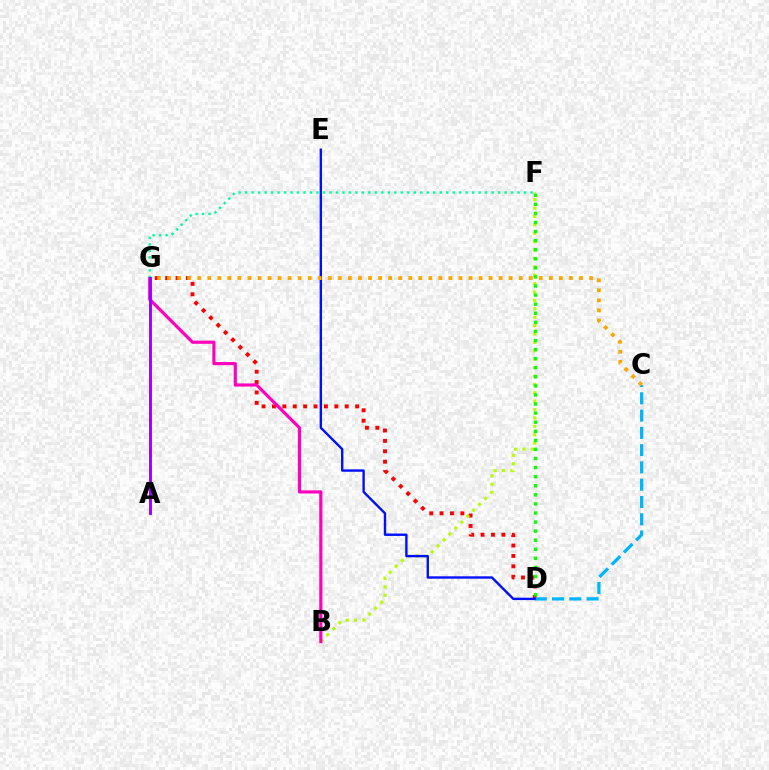{('D', 'G'): [{'color': '#ff0000', 'line_style': 'dotted', 'thickness': 2.82}], ('B', 'F'): [{'color': '#b3ff00', 'line_style': 'dotted', 'thickness': 2.28}], ('D', 'F'): [{'color': '#08ff00', 'line_style': 'dotted', 'thickness': 2.47}], ('B', 'G'): [{'color': '#ff00bd', 'line_style': 'solid', 'thickness': 2.28}], ('C', 'D'): [{'color': '#00b5ff', 'line_style': 'dashed', 'thickness': 2.35}], ('D', 'E'): [{'color': '#0010ff', 'line_style': 'solid', 'thickness': 1.72}], ('C', 'G'): [{'color': '#ffa500', 'line_style': 'dotted', 'thickness': 2.73}], ('F', 'G'): [{'color': '#00ff9d', 'line_style': 'dotted', 'thickness': 1.76}], ('A', 'G'): [{'color': '#9b00ff', 'line_style': 'solid', 'thickness': 2.08}]}